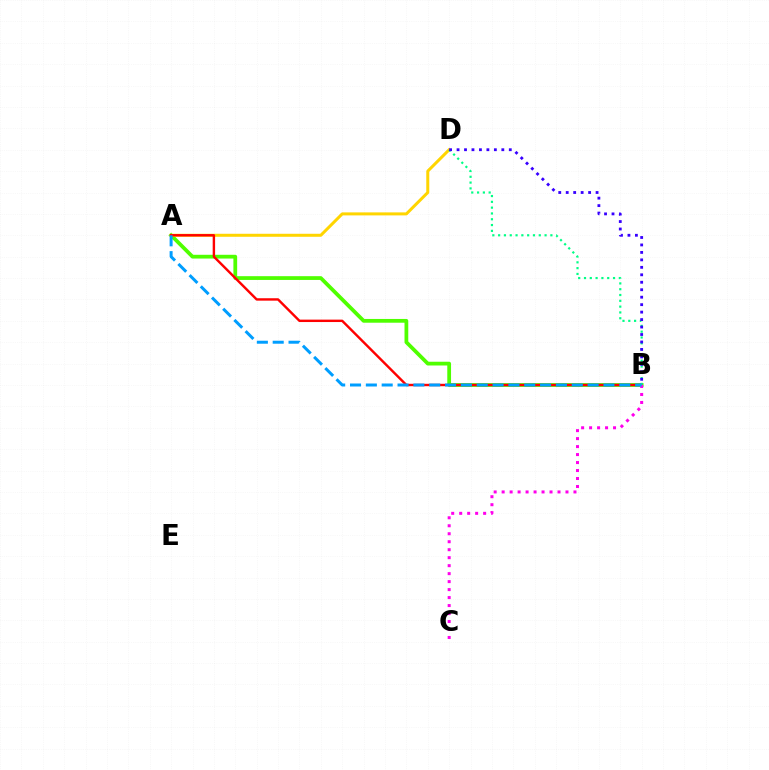{('A', 'B'): [{'color': '#4fff00', 'line_style': 'solid', 'thickness': 2.71}, {'color': '#ff0000', 'line_style': 'solid', 'thickness': 1.74}, {'color': '#009eff', 'line_style': 'dashed', 'thickness': 2.15}], ('A', 'D'): [{'color': '#ffd500', 'line_style': 'solid', 'thickness': 2.17}], ('B', 'C'): [{'color': '#ff00ed', 'line_style': 'dotted', 'thickness': 2.17}], ('B', 'D'): [{'color': '#00ff86', 'line_style': 'dotted', 'thickness': 1.58}, {'color': '#3700ff', 'line_style': 'dotted', 'thickness': 2.03}]}